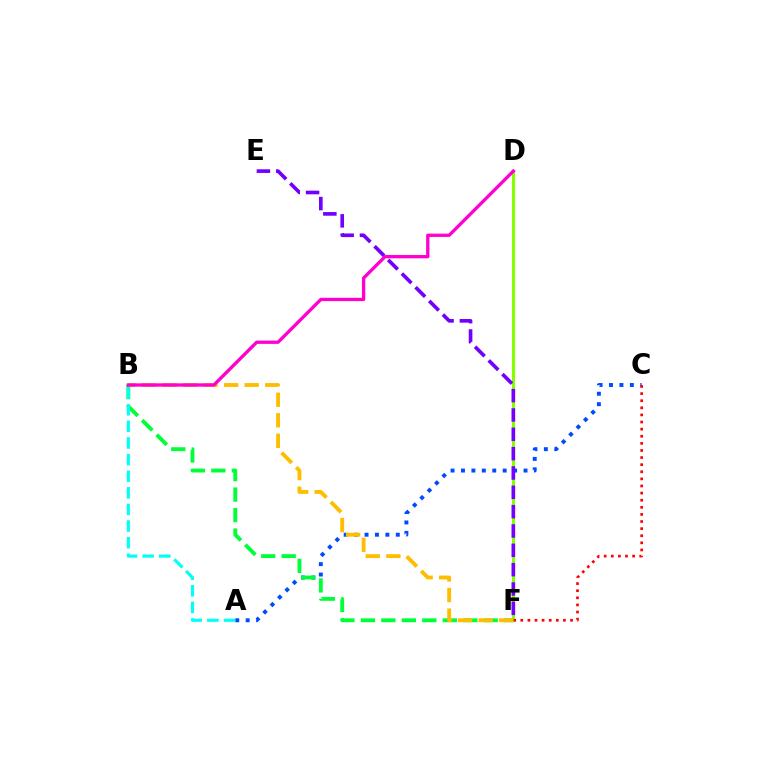{('D', 'F'): [{'color': '#84ff00', 'line_style': 'solid', 'thickness': 2.22}], ('A', 'C'): [{'color': '#004bff', 'line_style': 'dotted', 'thickness': 2.83}], ('C', 'F'): [{'color': '#ff0000', 'line_style': 'dotted', 'thickness': 1.93}], ('B', 'F'): [{'color': '#00ff39', 'line_style': 'dashed', 'thickness': 2.78}, {'color': '#ffbd00', 'line_style': 'dashed', 'thickness': 2.79}], ('E', 'F'): [{'color': '#7200ff', 'line_style': 'dashed', 'thickness': 2.63}], ('B', 'D'): [{'color': '#ff00cf', 'line_style': 'solid', 'thickness': 2.38}], ('A', 'B'): [{'color': '#00fff6', 'line_style': 'dashed', 'thickness': 2.26}]}